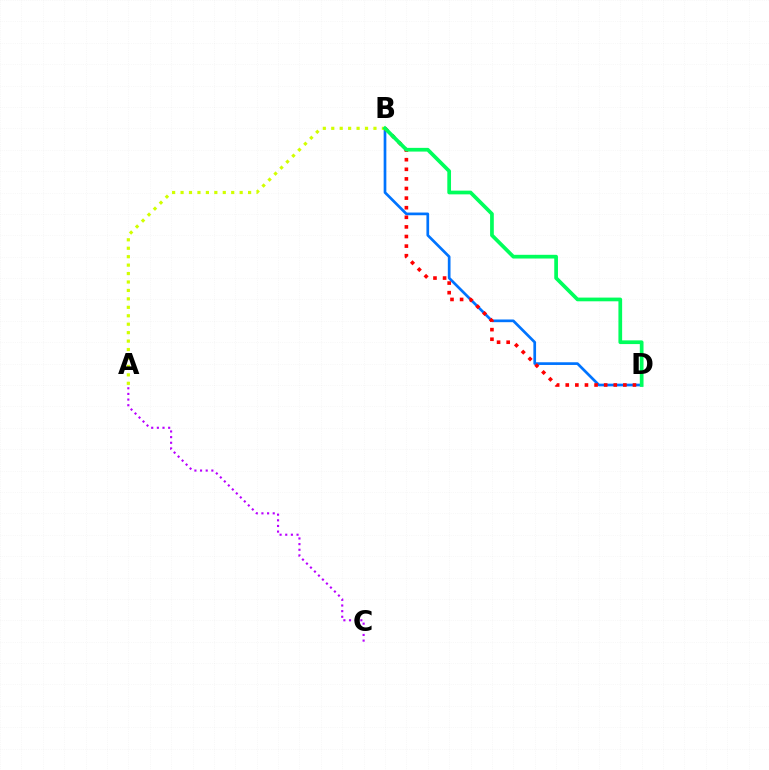{('B', 'D'): [{'color': '#0074ff', 'line_style': 'solid', 'thickness': 1.94}, {'color': '#ff0000', 'line_style': 'dotted', 'thickness': 2.61}, {'color': '#00ff5c', 'line_style': 'solid', 'thickness': 2.67}], ('A', 'B'): [{'color': '#d1ff00', 'line_style': 'dotted', 'thickness': 2.29}], ('A', 'C'): [{'color': '#b900ff', 'line_style': 'dotted', 'thickness': 1.54}]}